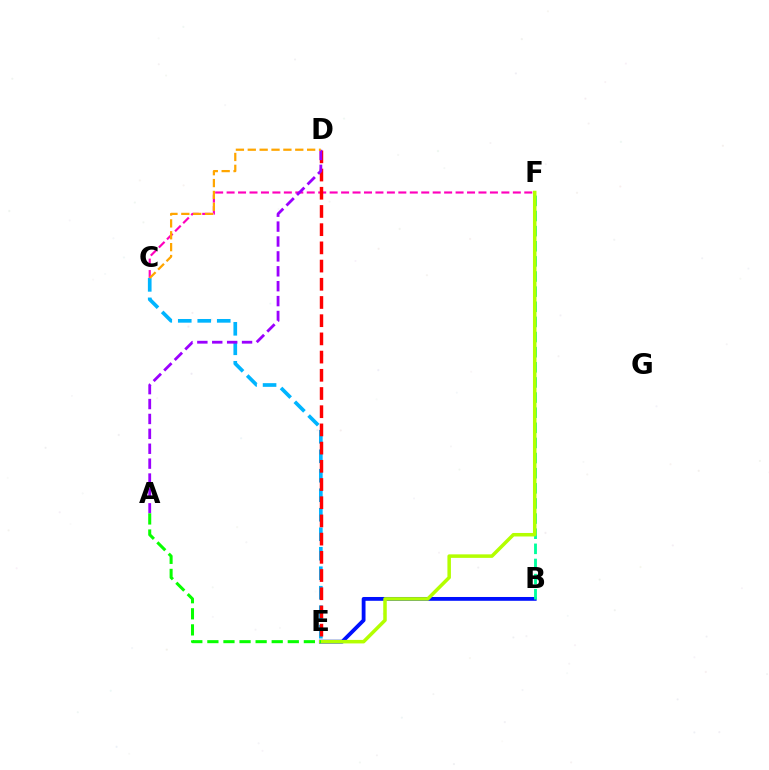{('B', 'E'): [{'color': '#0010ff', 'line_style': 'solid', 'thickness': 2.74}], ('C', 'F'): [{'color': '#ff00bd', 'line_style': 'dashed', 'thickness': 1.56}], ('C', 'E'): [{'color': '#00b5ff', 'line_style': 'dashed', 'thickness': 2.65}], ('B', 'F'): [{'color': '#00ff9d', 'line_style': 'dashed', 'thickness': 2.06}], ('D', 'E'): [{'color': '#ff0000', 'line_style': 'dashed', 'thickness': 2.47}], ('A', 'D'): [{'color': '#9b00ff', 'line_style': 'dashed', 'thickness': 2.02}], ('E', 'F'): [{'color': '#b3ff00', 'line_style': 'solid', 'thickness': 2.53}], ('A', 'E'): [{'color': '#08ff00', 'line_style': 'dashed', 'thickness': 2.18}], ('C', 'D'): [{'color': '#ffa500', 'line_style': 'dashed', 'thickness': 1.61}]}